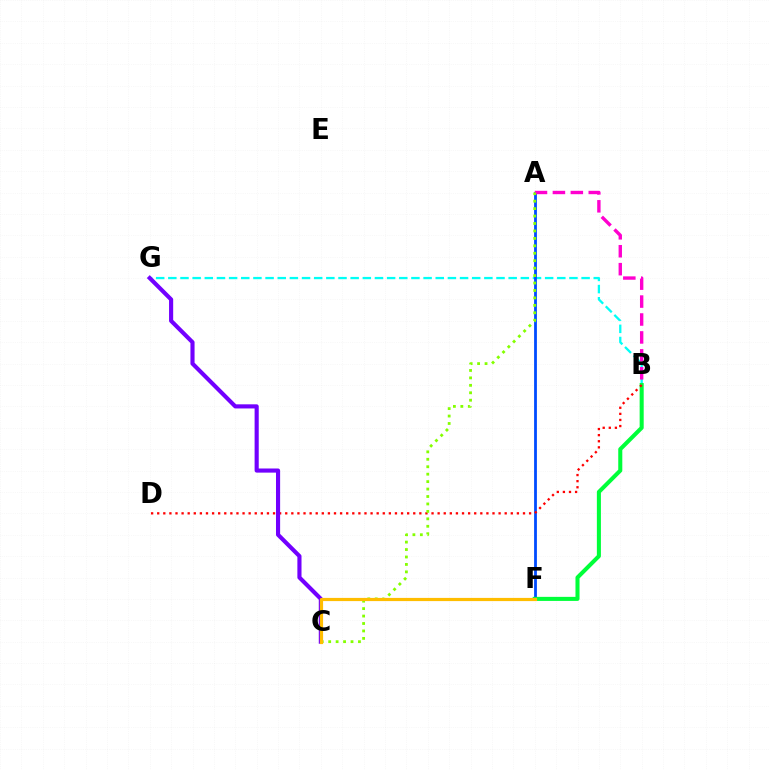{('B', 'G'): [{'color': '#00fff6', 'line_style': 'dashed', 'thickness': 1.65}], ('A', 'F'): [{'color': '#004bff', 'line_style': 'solid', 'thickness': 2.01}], ('A', 'B'): [{'color': '#ff00cf', 'line_style': 'dashed', 'thickness': 2.44}], ('B', 'F'): [{'color': '#00ff39', 'line_style': 'solid', 'thickness': 2.92}], ('B', 'D'): [{'color': '#ff0000', 'line_style': 'dotted', 'thickness': 1.66}], ('A', 'C'): [{'color': '#84ff00', 'line_style': 'dotted', 'thickness': 2.02}], ('C', 'G'): [{'color': '#7200ff', 'line_style': 'solid', 'thickness': 2.97}], ('C', 'F'): [{'color': '#ffbd00', 'line_style': 'solid', 'thickness': 2.3}]}